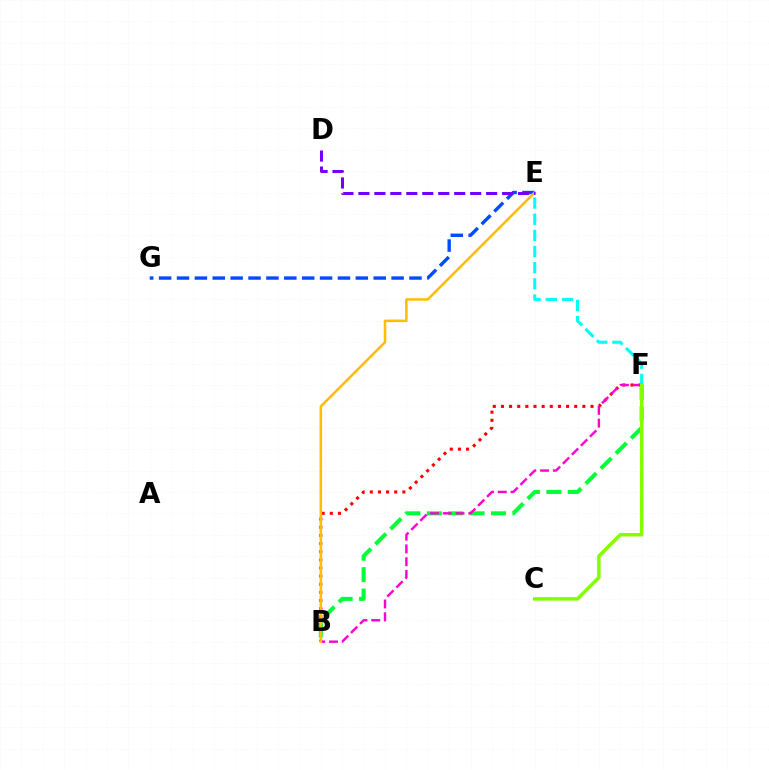{('E', 'F'): [{'color': '#00fff6', 'line_style': 'dashed', 'thickness': 2.19}], ('B', 'F'): [{'color': '#ff0000', 'line_style': 'dotted', 'thickness': 2.21}, {'color': '#00ff39', 'line_style': 'dashed', 'thickness': 2.91}, {'color': '#ff00cf', 'line_style': 'dashed', 'thickness': 1.74}], ('E', 'G'): [{'color': '#004bff', 'line_style': 'dashed', 'thickness': 2.43}], ('B', 'E'): [{'color': '#ffbd00', 'line_style': 'solid', 'thickness': 1.82}], ('D', 'E'): [{'color': '#7200ff', 'line_style': 'dashed', 'thickness': 2.17}], ('C', 'F'): [{'color': '#84ff00', 'line_style': 'solid', 'thickness': 2.51}]}